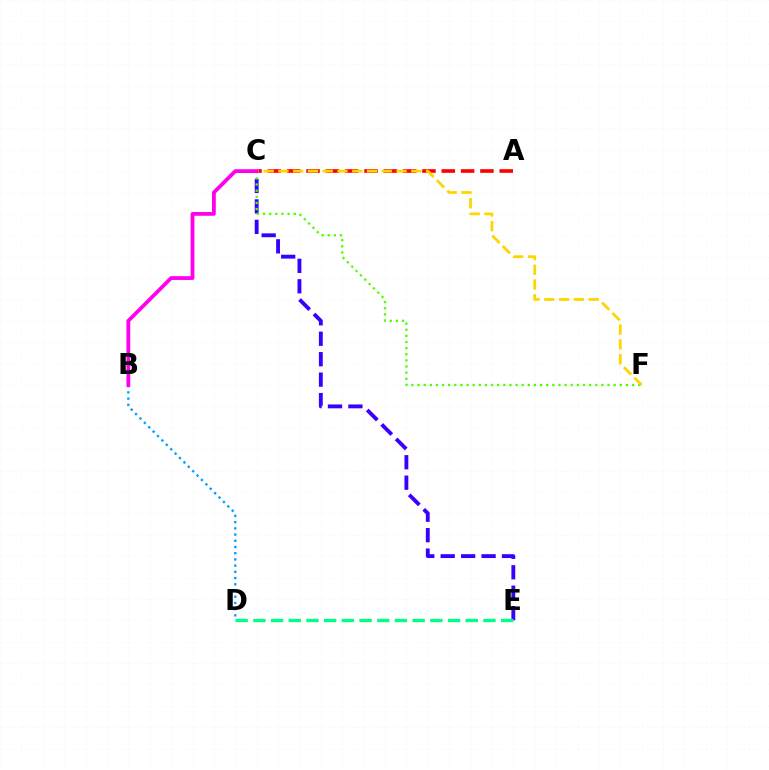{('C', 'E'): [{'color': '#3700ff', 'line_style': 'dashed', 'thickness': 2.78}], ('A', 'C'): [{'color': '#ff0000', 'line_style': 'dashed', 'thickness': 2.63}], ('C', 'F'): [{'color': '#4fff00', 'line_style': 'dotted', 'thickness': 1.66}, {'color': '#ffd500', 'line_style': 'dashed', 'thickness': 2.01}], ('B', 'D'): [{'color': '#009eff', 'line_style': 'dotted', 'thickness': 1.69}], ('D', 'E'): [{'color': '#00ff86', 'line_style': 'dashed', 'thickness': 2.4}], ('B', 'C'): [{'color': '#ff00ed', 'line_style': 'solid', 'thickness': 2.73}]}